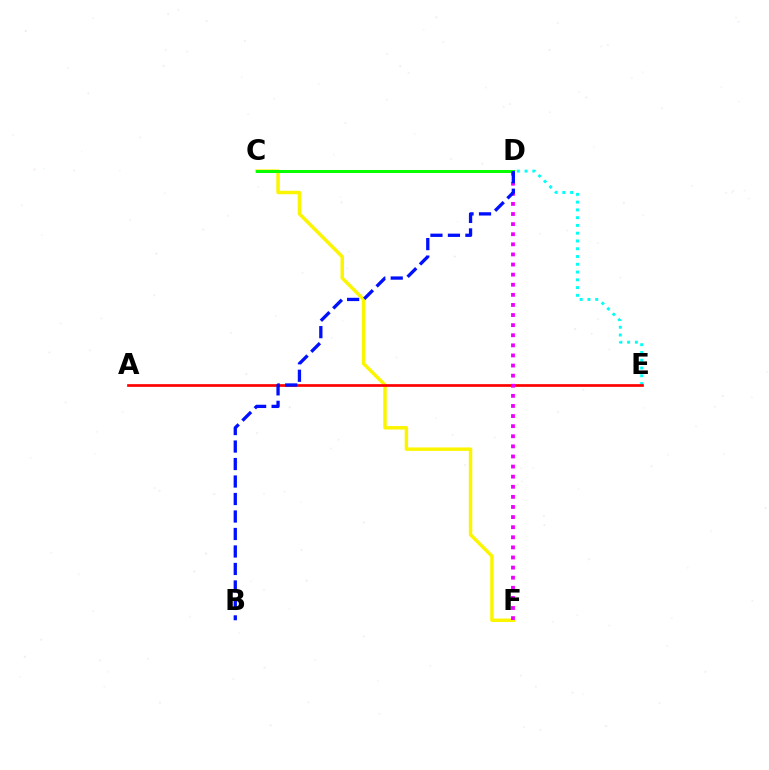{('C', 'F'): [{'color': '#fcf500', 'line_style': 'solid', 'thickness': 2.49}], ('D', 'E'): [{'color': '#00fff6', 'line_style': 'dotted', 'thickness': 2.11}], ('A', 'E'): [{'color': '#ff0000', 'line_style': 'solid', 'thickness': 1.94}], ('C', 'D'): [{'color': '#08ff00', 'line_style': 'solid', 'thickness': 2.15}], ('D', 'F'): [{'color': '#ee00ff', 'line_style': 'dotted', 'thickness': 2.74}], ('B', 'D'): [{'color': '#0010ff', 'line_style': 'dashed', 'thickness': 2.38}]}